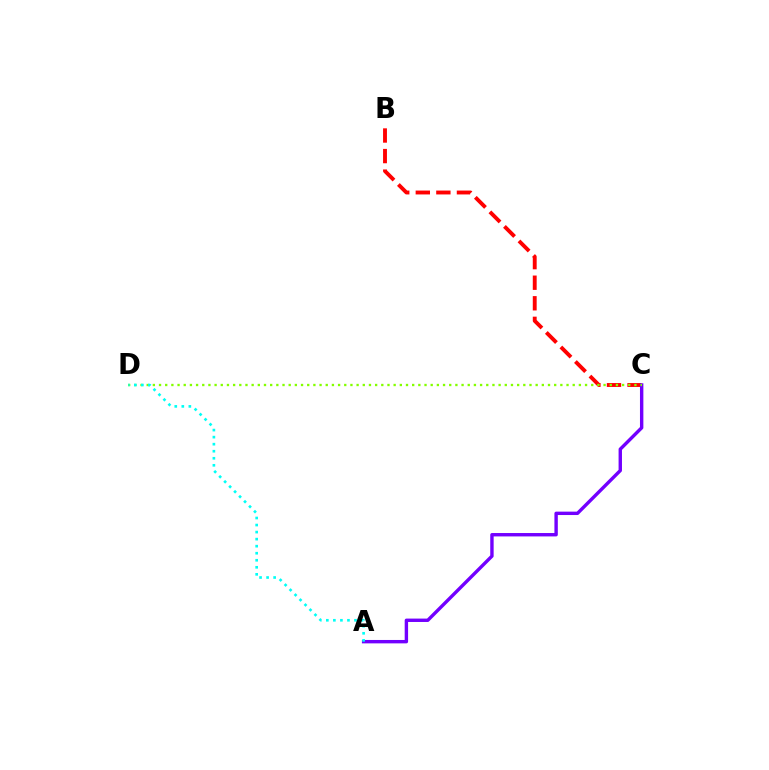{('B', 'C'): [{'color': '#ff0000', 'line_style': 'dashed', 'thickness': 2.79}], ('A', 'C'): [{'color': '#7200ff', 'line_style': 'solid', 'thickness': 2.44}], ('C', 'D'): [{'color': '#84ff00', 'line_style': 'dotted', 'thickness': 1.68}], ('A', 'D'): [{'color': '#00fff6', 'line_style': 'dotted', 'thickness': 1.91}]}